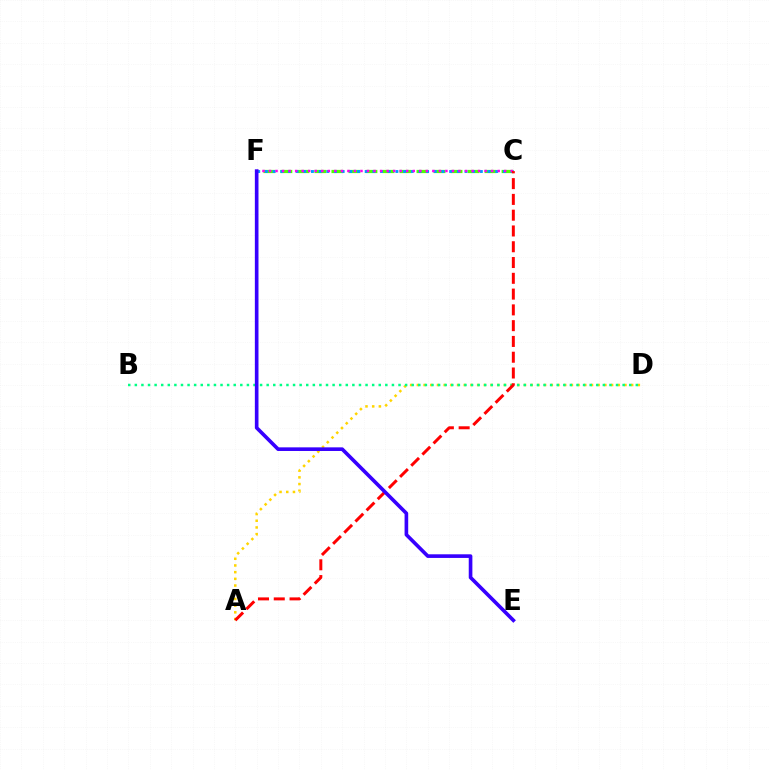{('C', 'F'): [{'color': '#4fff00', 'line_style': 'dashed', 'thickness': 2.31}, {'color': '#009eff', 'line_style': 'dotted', 'thickness': 2.09}, {'color': '#ff00ed', 'line_style': 'dotted', 'thickness': 1.78}], ('A', 'D'): [{'color': '#ffd500', 'line_style': 'dotted', 'thickness': 1.82}], ('B', 'D'): [{'color': '#00ff86', 'line_style': 'dotted', 'thickness': 1.79}], ('A', 'C'): [{'color': '#ff0000', 'line_style': 'dashed', 'thickness': 2.14}], ('E', 'F'): [{'color': '#3700ff', 'line_style': 'solid', 'thickness': 2.62}]}